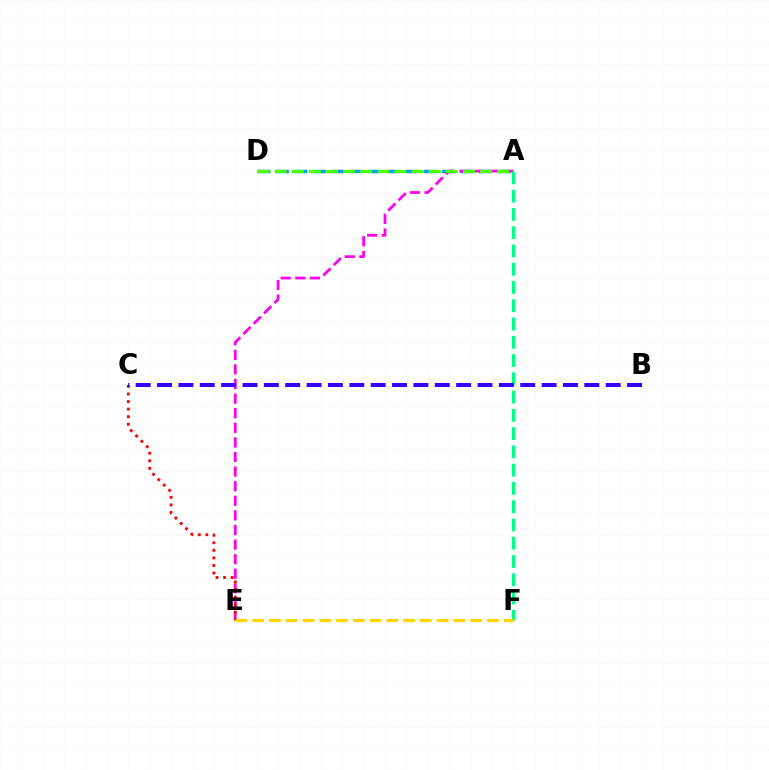{('A', 'D'): [{'color': '#009eff', 'line_style': 'dashed', 'thickness': 2.51}, {'color': '#4fff00', 'line_style': 'dashed', 'thickness': 2.33}], ('A', 'E'): [{'color': '#ff00ed', 'line_style': 'dashed', 'thickness': 1.98}], ('C', 'E'): [{'color': '#ff0000', 'line_style': 'dotted', 'thickness': 2.06}], ('A', 'F'): [{'color': '#00ff86', 'line_style': 'dashed', 'thickness': 2.48}], ('B', 'C'): [{'color': '#3700ff', 'line_style': 'dashed', 'thickness': 2.9}], ('E', 'F'): [{'color': '#ffd500', 'line_style': 'dashed', 'thickness': 2.28}]}